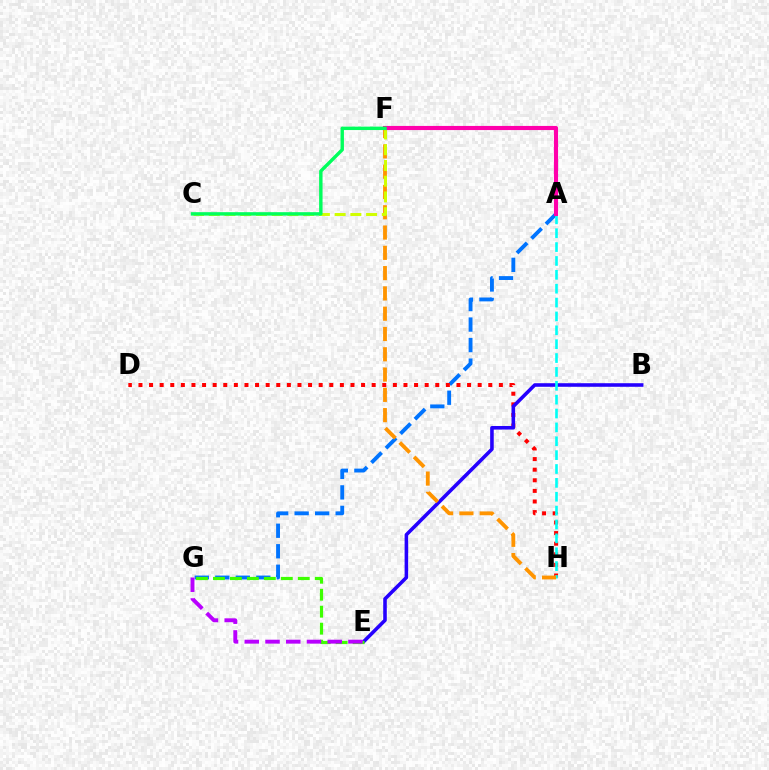{('A', 'G'): [{'color': '#0074ff', 'line_style': 'dashed', 'thickness': 2.79}], ('D', 'H'): [{'color': '#ff0000', 'line_style': 'dotted', 'thickness': 2.88}], ('B', 'E'): [{'color': '#2500ff', 'line_style': 'solid', 'thickness': 2.57}], ('E', 'G'): [{'color': '#3dff00', 'line_style': 'dashed', 'thickness': 2.31}, {'color': '#b900ff', 'line_style': 'dashed', 'thickness': 2.82}], ('A', 'H'): [{'color': '#00fff6', 'line_style': 'dashed', 'thickness': 1.88}], ('F', 'H'): [{'color': '#ff9400', 'line_style': 'dashed', 'thickness': 2.76}], ('C', 'F'): [{'color': '#d1ff00', 'line_style': 'dashed', 'thickness': 2.14}, {'color': '#00ff5c', 'line_style': 'solid', 'thickness': 2.47}], ('A', 'F'): [{'color': '#ff00ac', 'line_style': 'solid', 'thickness': 2.97}]}